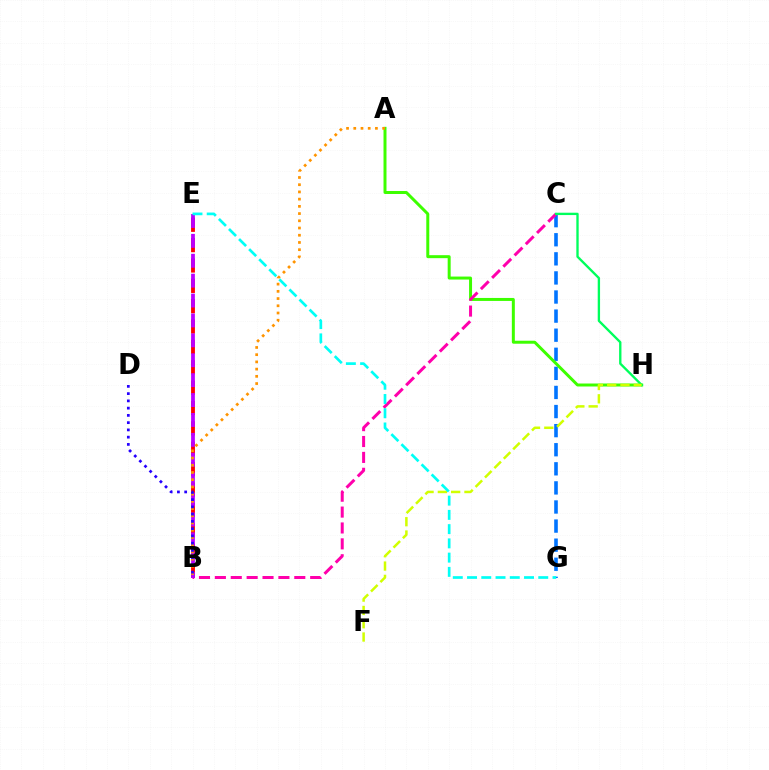{('C', 'G'): [{'color': '#0074ff', 'line_style': 'dashed', 'thickness': 2.59}], ('A', 'H'): [{'color': '#3dff00', 'line_style': 'solid', 'thickness': 2.15}], ('B', 'C'): [{'color': '#ff00ac', 'line_style': 'dashed', 'thickness': 2.16}], ('C', 'H'): [{'color': '#00ff5c', 'line_style': 'solid', 'thickness': 1.69}], ('B', 'E'): [{'color': '#ff0000', 'line_style': 'dashed', 'thickness': 2.77}, {'color': '#b900ff', 'line_style': 'dashed', 'thickness': 2.7}], ('F', 'H'): [{'color': '#d1ff00', 'line_style': 'dashed', 'thickness': 1.81}], ('A', 'B'): [{'color': '#ff9400', 'line_style': 'dotted', 'thickness': 1.96}], ('E', 'G'): [{'color': '#00fff6', 'line_style': 'dashed', 'thickness': 1.94}], ('B', 'D'): [{'color': '#2500ff', 'line_style': 'dotted', 'thickness': 1.97}]}